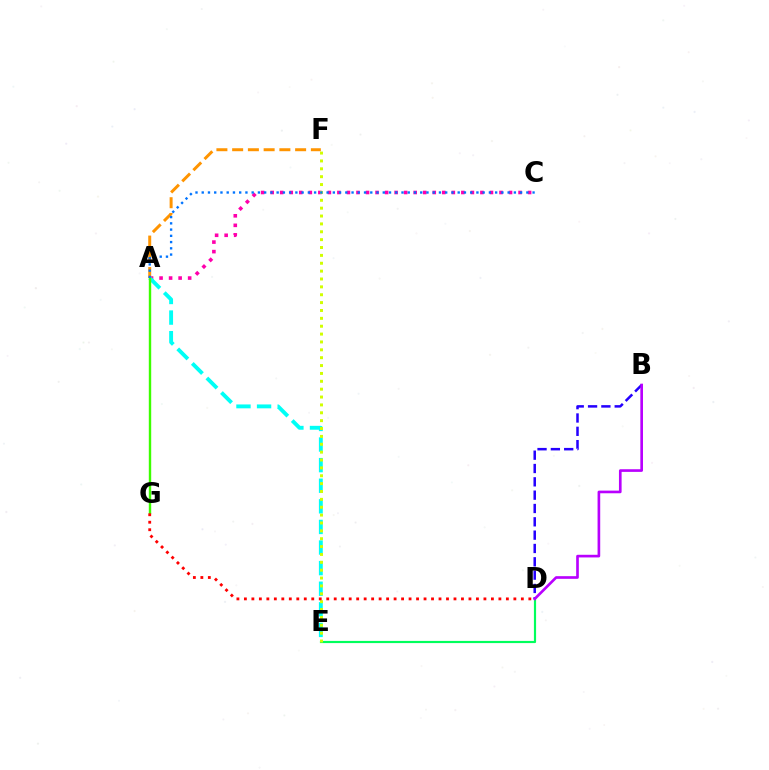{('A', 'C'): [{'color': '#ff00ac', 'line_style': 'dotted', 'thickness': 2.59}, {'color': '#0074ff', 'line_style': 'dotted', 'thickness': 1.7}], ('A', 'E'): [{'color': '#00fff6', 'line_style': 'dashed', 'thickness': 2.8}], ('A', 'G'): [{'color': '#3dff00', 'line_style': 'solid', 'thickness': 1.73}], ('D', 'E'): [{'color': '#00ff5c', 'line_style': 'solid', 'thickness': 1.57}], ('E', 'F'): [{'color': '#d1ff00', 'line_style': 'dotted', 'thickness': 2.14}], ('B', 'D'): [{'color': '#2500ff', 'line_style': 'dashed', 'thickness': 1.81}, {'color': '#b900ff', 'line_style': 'solid', 'thickness': 1.91}], ('A', 'F'): [{'color': '#ff9400', 'line_style': 'dashed', 'thickness': 2.14}], ('D', 'G'): [{'color': '#ff0000', 'line_style': 'dotted', 'thickness': 2.03}]}